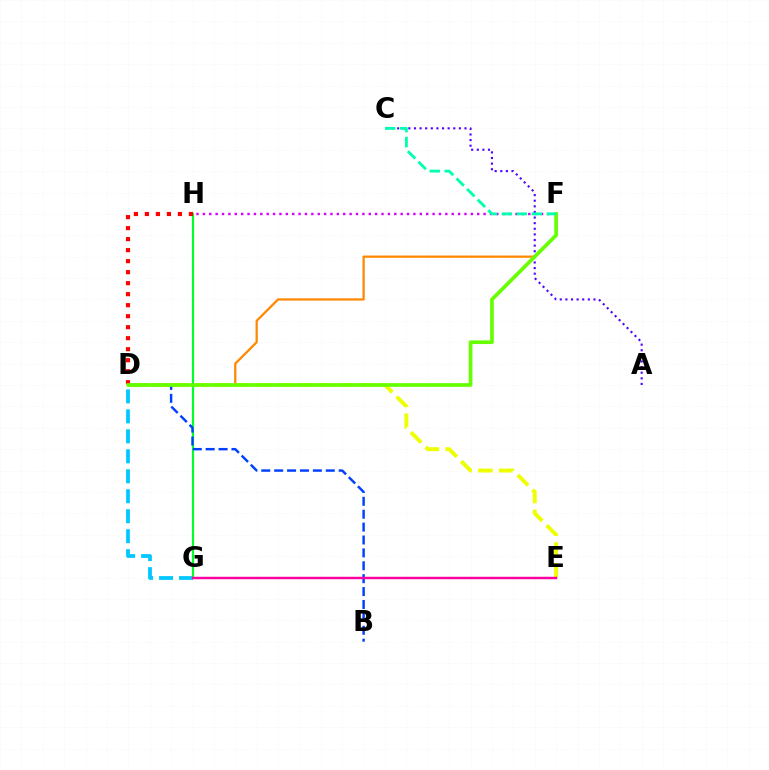{('D', 'E'): [{'color': '#eeff00', 'line_style': 'dashed', 'thickness': 2.82}], ('D', 'F'): [{'color': '#ff8800', 'line_style': 'solid', 'thickness': 1.62}, {'color': '#66ff00', 'line_style': 'solid', 'thickness': 2.64}], ('A', 'C'): [{'color': '#4f00ff', 'line_style': 'dotted', 'thickness': 1.53}], ('F', 'H'): [{'color': '#d600ff', 'line_style': 'dotted', 'thickness': 1.73}], ('D', 'G'): [{'color': '#00c7ff', 'line_style': 'dashed', 'thickness': 2.71}], ('G', 'H'): [{'color': '#00ff27', 'line_style': 'solid', 'thickness': 1.56}], ('B', 'D'): [{'color': '#003fff', 'line_style': 'dashed', 'thickness': 1.75}], ('D', 'H'): [{'color': '#ff0000', 'line_style': 'dotted', 'thickness': 2.99}], ('C', 'F'): [{'color': '#00ffaf', 'line_style': 'dashed', 'thickness': 2.03}], ('E', 'G'): [{'color': '#ff00a0', 'line_style': 'solid', 'thickness': 1.77}]}